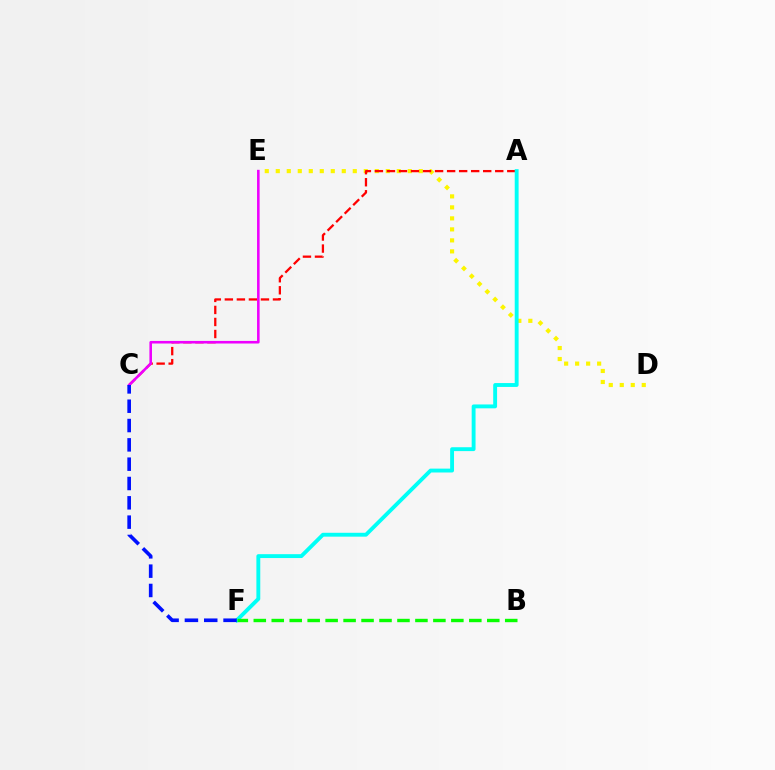{('D', 'E'): [{'color': '#fcf500', 'line_style': 'dotted', 'thickness': 2.99}], ('A', 'C'): [{'color': '#ff0000', 'line_style': 'dashed', 'thickness': 1.63}], ('A', 'F'): [{'color': '#00fff6', 'line_style': 'solid', 'thickness': 2.79}], ('B', 'F'): [{'color': '#08ff00', 'line_style': 'dashed', 'thickness': 2.44}], ('C', 'E'): [{'color': '#ee00ff', 'line_style': 'solid', 'thickness': 1.86}], ('C', 'F'): [{'color': '#0010ff', 'line_style': 'dashed', 'thickness': 2.62}]}